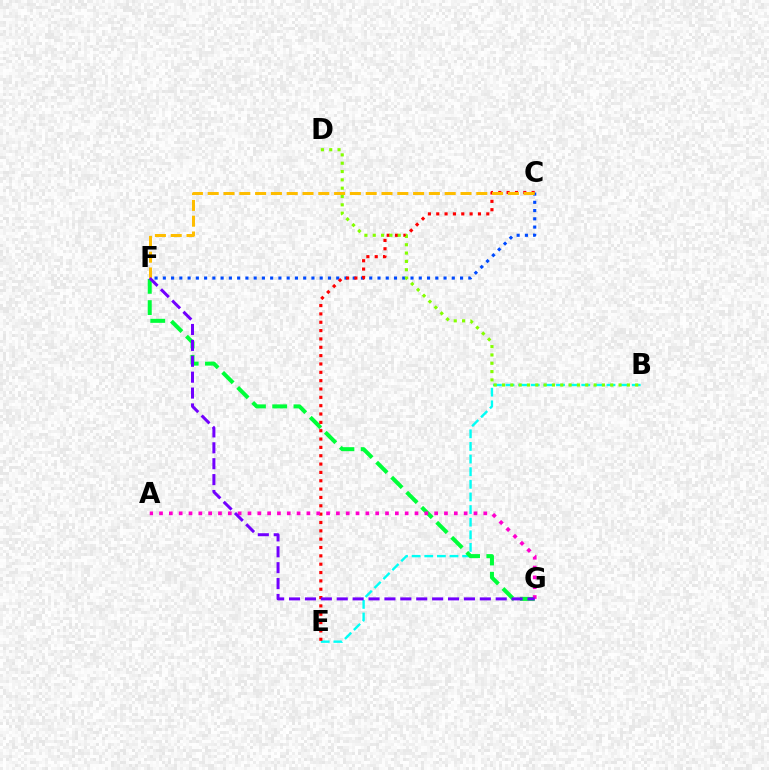{('C', 'F'): [{'color': '#004bff', 'line_style': 'dotted', 'thickness': 2.24}, {'color': '#ffbd00', 'line_style': 'dashed', 'thickness': 2.15}], ('B', 'E'): [{'color': '#00fff6', 'line_style': 'dashed', 'thickness': 1.71}], ('F', 'G'): [{'color': '#00ff39', 'line_style': 'dashed', 'thickness': 2.89}, {'color': '#7200ff', 'line_style': 'dashed', 'thickness': 2.16}], ('C', 'E'): [{'color': '#ff0000', 'line_style': 'dotted', 'thickness': 2.27}], ('B', 'D'): [{'color': '#84ff00', 'line_style': 'dotted', 'thickness': 2.26}], ('A', 'G'): [{'color': '#ff00cf', 'line_style': 'dotted', 'thickness': 2.67}]}